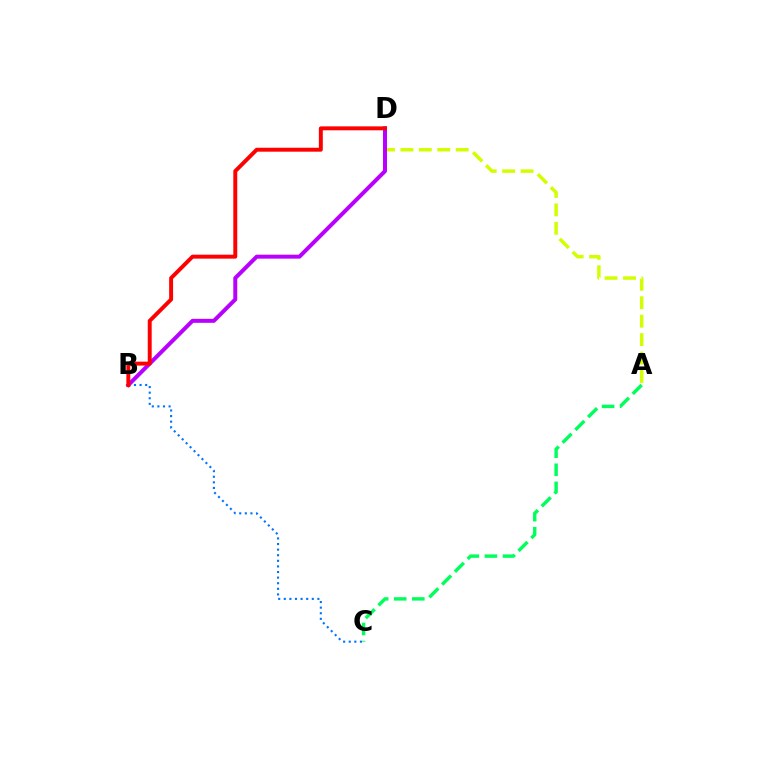{('A', 'D'): [{'color': '#d1ff00', 'line_style': 'dashed', 'thickness': 2.5}], ('B', 'C'): [{'color': '#0074ff', 'line_style': 'dotted', 'thickness': 1.52}], ('B', 'D'): [{'color': '#b900ff', 'line_style': 'solid', 'thickness': 2.87}, {'color': '#ff0000', 'line_style': 'solid', 'thickness': 2.83}], ('A', 'C'): [{'color': '#00ff5c', 'line_style': 'dashed', 'thickness': 2.45}]}